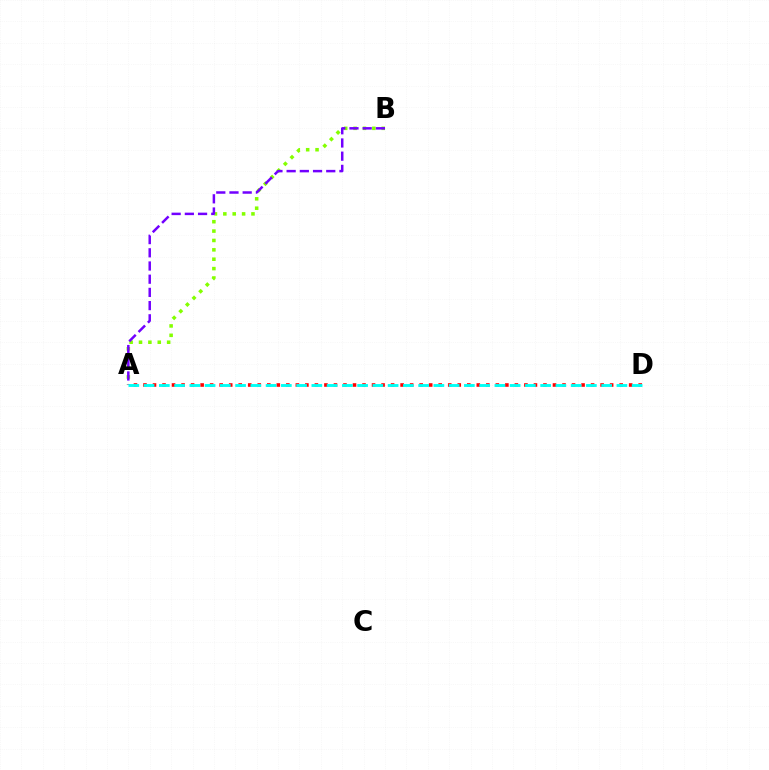{('A', 'D'): [{'color': '#ff0000', 'line_style': 'dotted', 'thickness': 2.59}, {'color': '#00fff6', 'line_style': 'dashed', 'thickness': 2.07}], ('A', 'B'): [{'color': '#84ff00', 'line_style': 'dotted', 'thickness': 2.55}, {'color': '#7200ff', 'line_style': 'dashed', 'thickness': 1.79}]}